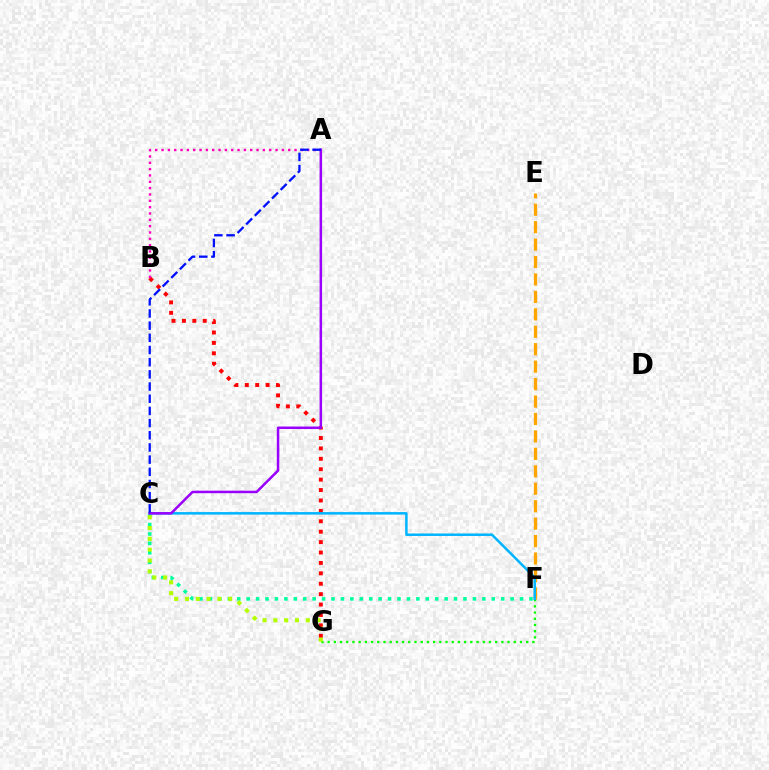{('B', 'G'): [{'color': '#ff0000', 'line_style': 'dotted', 'thickness': 2.83}], ('F', 'G'): [{'color': '#08ff00', 'line_style': 'dotted', 'thickness': 1.69}], ('C', 'F'): [{'color': '#00ff9d', 'line_style': 'dotted', 'thickness': 2.56}, {'color': '#00b5ff', 'line_style': 'solid', 'thickness': 1.8}], ('E', 'F'): [{'color': '#ffa500', 'line_style': 'dashed', 'thickness': 2.37}], ('A', 'B'): [{'color': '#ff00bd', 'line_style': 'dotted', 'thickness': 1.72}], ('A', 'C'): [{'color': '#9b00ff', 'line_style': 'solid', 'thickness': 1.81}, {'color': '#0010ff', 'line_style': 'dashed', 'thickness': 1.65}], ('C', 'G'): [{'color': '#b3ff00', 'line_style': 'dotted', 'thickness': 2.94}]}